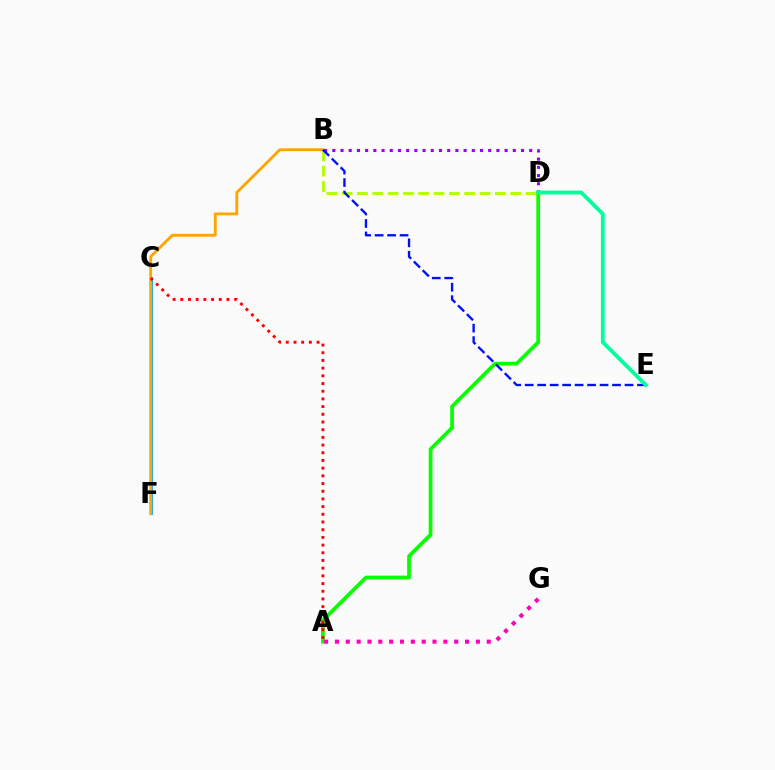{('B', 'D'): [{'color': '#9b00ff', 'line_style': 'dotted', 'thickness': 2.23}, {'color': '#b3ff00', 'line_style': 'dashed', 'thickness': 2.08}], ('A', 'D'): [{'color': '#08ff00', 'line_style': 'solid', 'thickness': 2.69}], ('C', 'F'): [{'color': '#00b5ff', 'line_style': 'solid', 'thickness': 2.19}], ('A', 'G'): [{'color': '#ff00bd', 'line_style': 'dotted', 'thickness': 2.95}], ('B', 'F'): [{'color': '#ffa500', 'line_style': 'solid', 'thickness': 2.06}], ('A', 'C'): [{'color': '#ff0000', 'line_style': 'dotted', 'thickness': 2.09}], ('B', 'E'): [{'color': '#0010ff', 'line_style': 'dashed', 'thickness': 1.69}], ('D', 'E'): [{'color': '#00ff9d', 'line_style': 'solid', 'thickness': 2.76}]}